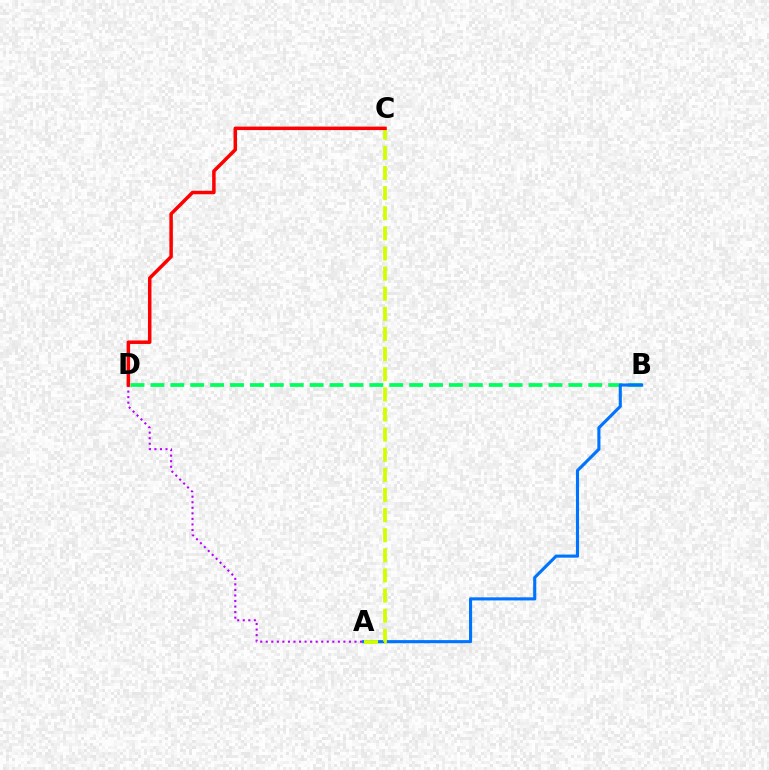{('B', 'D'): [{'color': '#00ff5c', 'line_style': 'dashed', 'thickness': 2.7}], ('A', 'B'): [{'color': '#0074ff', 'line_style': 'solid', 'thickness': 2.24}], ('A', 'D'): [{'color': '#b900ff', 'line_style': 'dotted', 'thickness': 1.51}], ('A', 'C'): [{'color': '#d1ff00', 'line_style': 'dashed', 'thickness': 2.73}], ('C', 'D'): [{'color': '#ff0000', 'line_style': 'solid', 'thickness': 2.51}]}